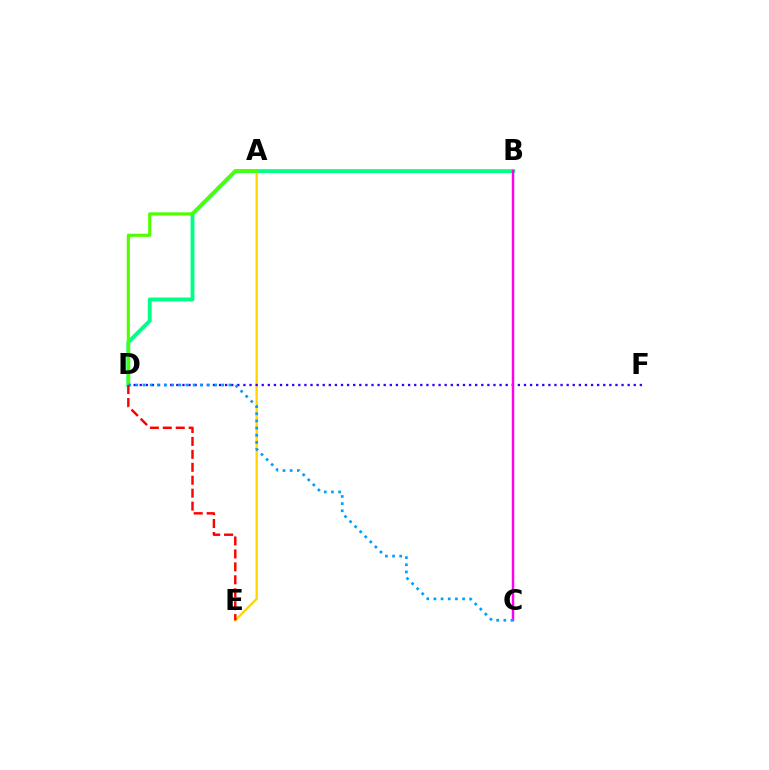{('B', 'D'): [{'color': '#00ff86', 'line_style': 'solid', 'thickness': 2.78}], ('A', 'E'): [{'color': '#ffd500', 'line_style': 'solid', 'thickness': 1.68}], ('D', 'F'): [{'color': '#3700ff', 'line_style': 'dotted', 'thickness': 1.66}], ('A', 'D'): [{'color': '#4fff00', 'line_style': 'solid', 'thickness': 2.25}], ('B', 'C'): [{'color': '#ff00ed', 'line_style': 'solid', 'thickness': 1.78}], ('C', 'D'): [{'color': '#009eff', 'line_style': 'dotted', 'thickness': 1.95}], ('D', 'E'): [{'color': '#ff0000', 'line_style': 'dashed', 'thickness': 1.76}]}